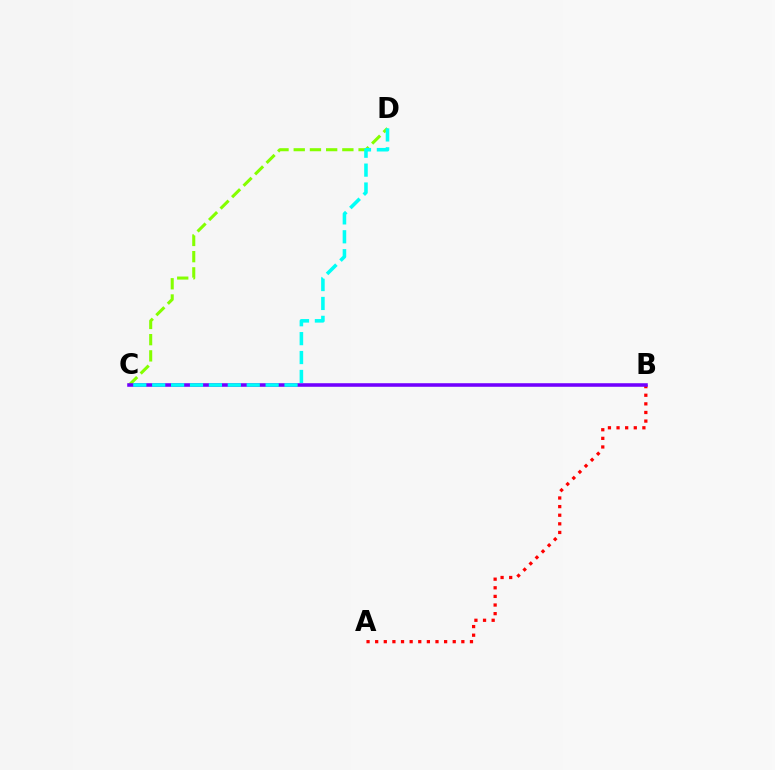{('C', 'D'): [{'color': '#84ff00', 'line_style': 'dashed', 'thickness': 2.2}, {'color': '#00fff6', 'line_style': 'dashed', 'thickness': 2.57}], ('A', 'B'): [{'color': '#ff0000', 'line_style': 'dotted', 'thickness': 2.34}], ('B', 'C'): [{'color': '#7200ff', 'line_style': 'solid', 'thickness': 2.56}]}